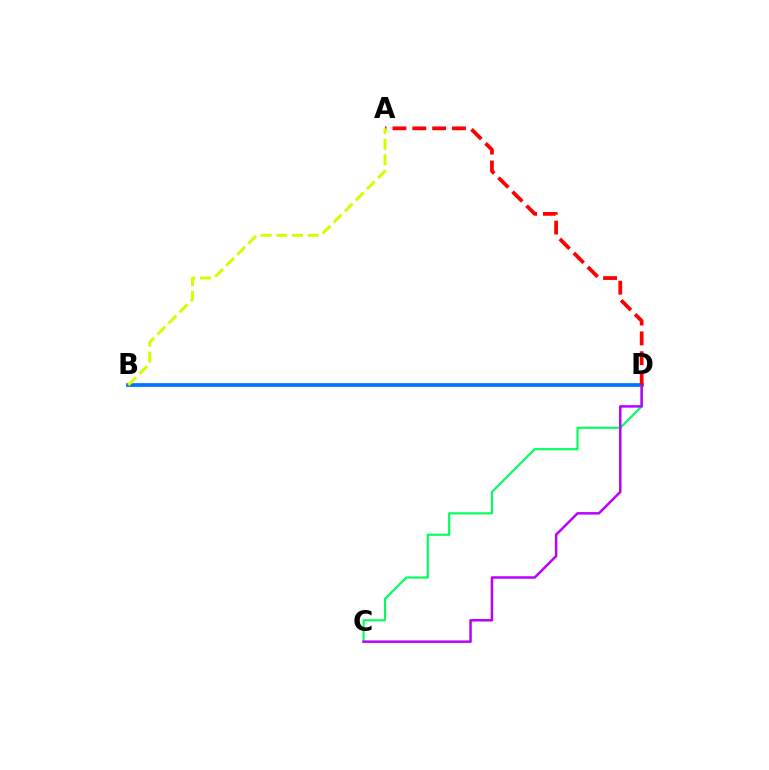{('B', 'D'): [{'color': '#0074ff', 'line_style': 'solid', 'thickness': 2.7}], ('C', 'D'): [{'color': '#00ff5c', 'line_style': 'solid', 'thickness': 1.54}, {'color': '#b900ff', 'line_style': 'solid', 'thickness': 1.79}], ('A', 'D'): [{'color': '#ff0000', 'line_style': 'dashed', 'thickness': 2.7}], ('A', 'B'): [{'color': '#d1ff00', 'line_style': 'dashed', 'thickness': 2.13}]}